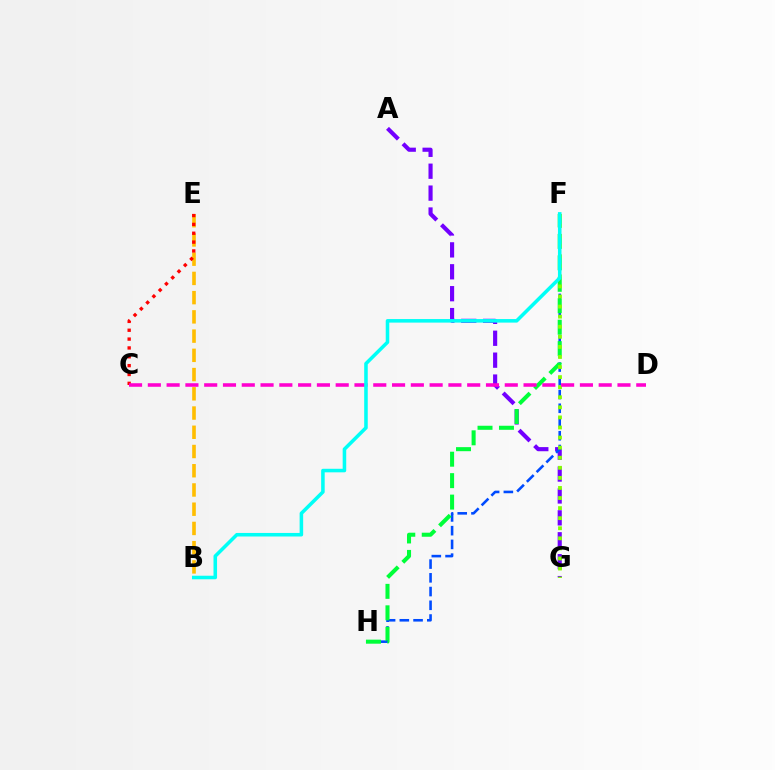{('A', 'G'): [{'color': '#7200ff', 'line_style': 'dashed', 'thickness': 2.98}], ('F', 'H'): [{'color': '#004bff', 'line_style': 'dashed', 'thickness': 1.87}, {'color': '#00ff39', 'line_style': 'dashed', 'thickness': 2.91}], ('B', 'E'): [{'color': '#ffbd00', 'line_style': 'dashed', 'thickness': 2.61}], ('F', 'G'): [{'color': '#84ff00', 'line_style': 'dotted', 'thickness': 2.74}], ('C', 'E'): [{'color': '#ff0000', 'line_style': 'dotted', 'thickness': 2.4}], ('C', 'D'): [{'color': '#ff00cf', 'line_style': 'dashed', 'thickness': 2.55}], ('B', 'F'): [{'color': '#00fff6', 'line_style': 'solid', 'thickness': 2.55}]}